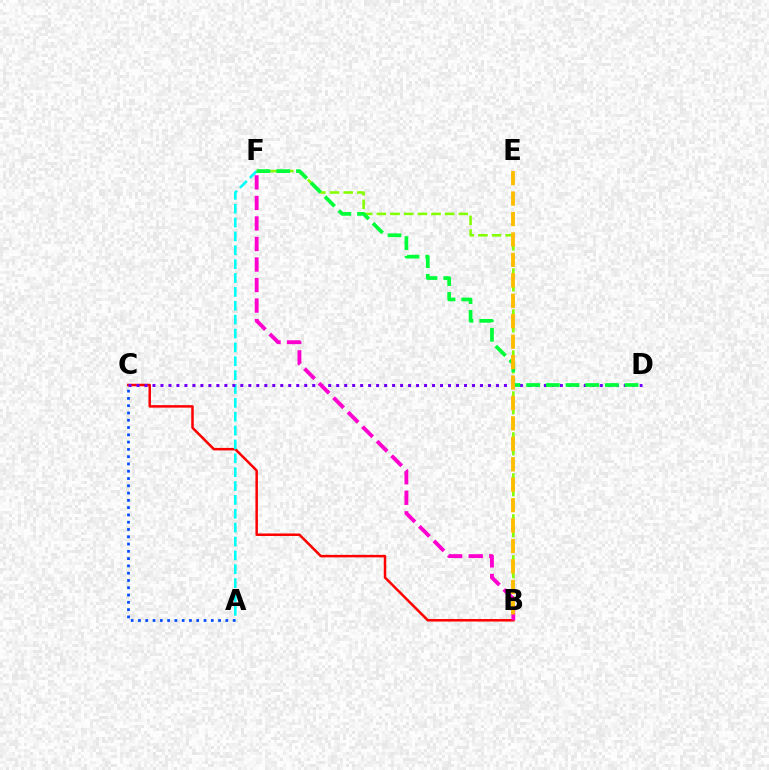{('B', 'C'): [{'color': '#ff0000', 'line_style': 'solid', 'thickness': 1.8}], ('A', 'F'): [{'color': '#00fff6', 'line_style': 'dashed', 'thickness': 1.88}], ('B', 'F'): [{'color': '#84ff00', 'line_style': 'dashed', 'thickness': 1.86}, {'color': '#ff00cf', 'line_style': 'dashed', 'thickness': 2.79}], ('A', 'C'): [{'color': '#004bff', 'line_style': 'dotted', 'thickness': 1.98}], ('C', 'D'): [{'color': '#7200ff', 'line_style': 'dotted', 'thickness': 2.17}], ('D', 'F'): [{'color': '#00ff39', 'line_style': 'dashed', 'thickness': 2.68}], ('B', 'E'): [{'color': '#ffbd00', 'line_style': 'dashed', 'thickness': 2.78}]}